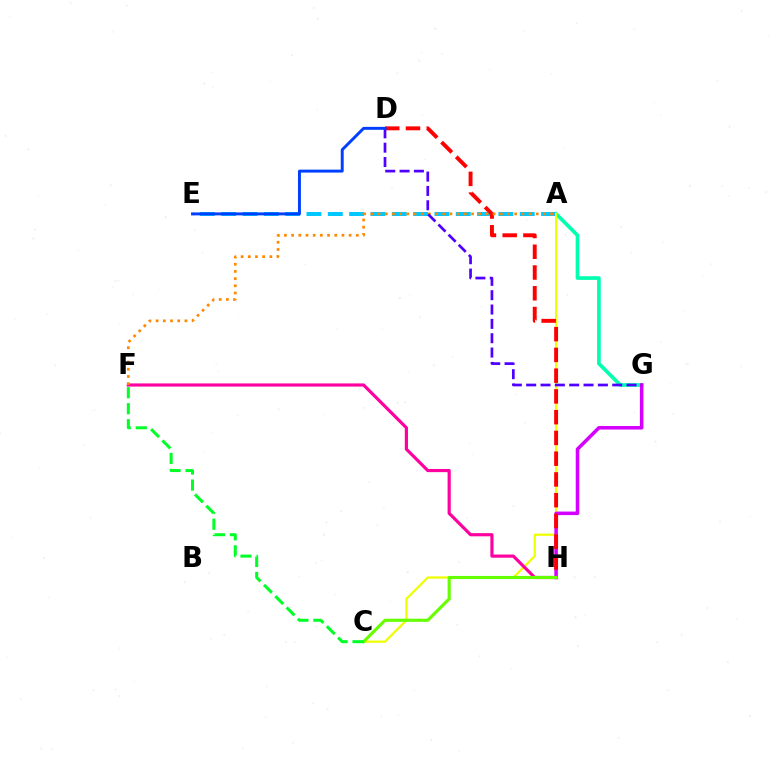{('A', 'G'): [{'color': '#00ffaf', 'line_style': 'solid', 'thickness': 2.65}], ('A', 'E'): [{'color': '#00c7ff', 'line_style': 'dashed', 'thickness': 2.9}], ('A', 'C'): [{'color': '#eeff00', 'line_style': 'solid', 'thickness': 1.62}], ('G', 'H'): [{'color': '#d600ff', 'line_style': 'solid', 'thickness': 2.55}], ('D', 'H'): [{'color': '#ff0000', 'line_style': 'dashed', 'thickness': 2.82}], ('F', 'H'): [{'color': '#ff00a0', 'line_style': 'solid', 'thickness': 2.28}], ('A', 'F'): [{'color': '#ff8800', 'line_style': 'dotted', 'thickness': 1.95}], ('C', 'H'): [{'color': '#66ff00', 'line_style': 'solid', 'thickness': 2.26}], ('D', 'G'): [{'color': '#4f00ff', 'line_style': 'dashed', 'thickness': 1.95}], ('D', 'E'): [{'color': '#003fff', 'line_style': 'solid', 'thickness': 2.12}], ('C', 'F'): [{'color': '#00ff27', 'line_style': 'dashed', 'thickness': 2.17}]}